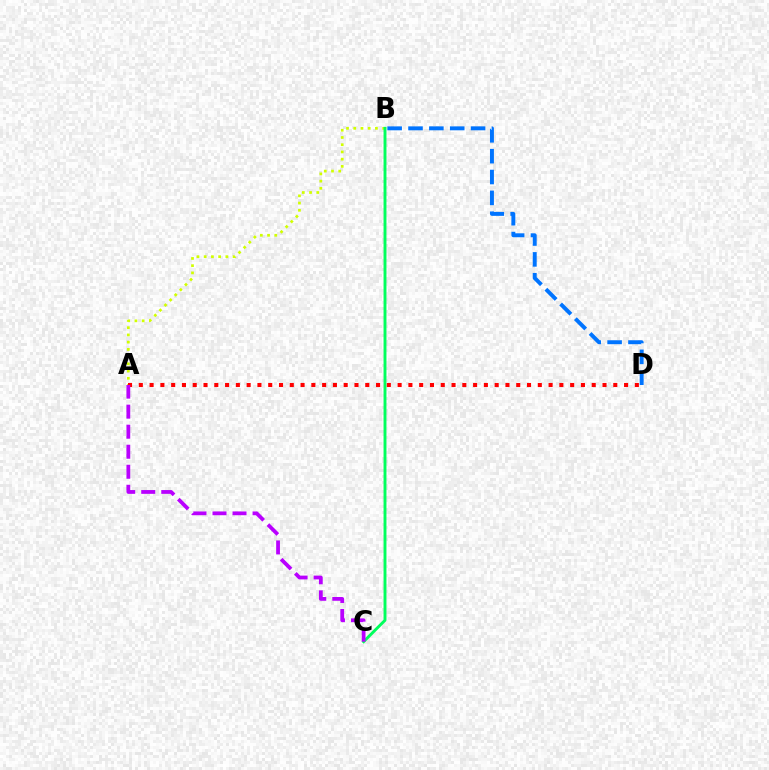{('A', 'B'): [{'color': '#d1ff00', 'line_style': 'dotted', 'thickness': 1.96}], ('B', 'C'): [{'color': '#00ff5c', 'line_style': 'solid', 'thickness': 2.09}], ('A', 'D'): [{'color': '#ff0000', 'line_style': 'dotted', 'thickness': 2.93}], ('A', 'C'): [{'color': '#b900ff', 'line_style': 'dashed', 'thickness': 2.72}], ('B', 'D'): [{'color': '#0074ff', 'line_style': 'dashed', 'thickness': 2.83}]}